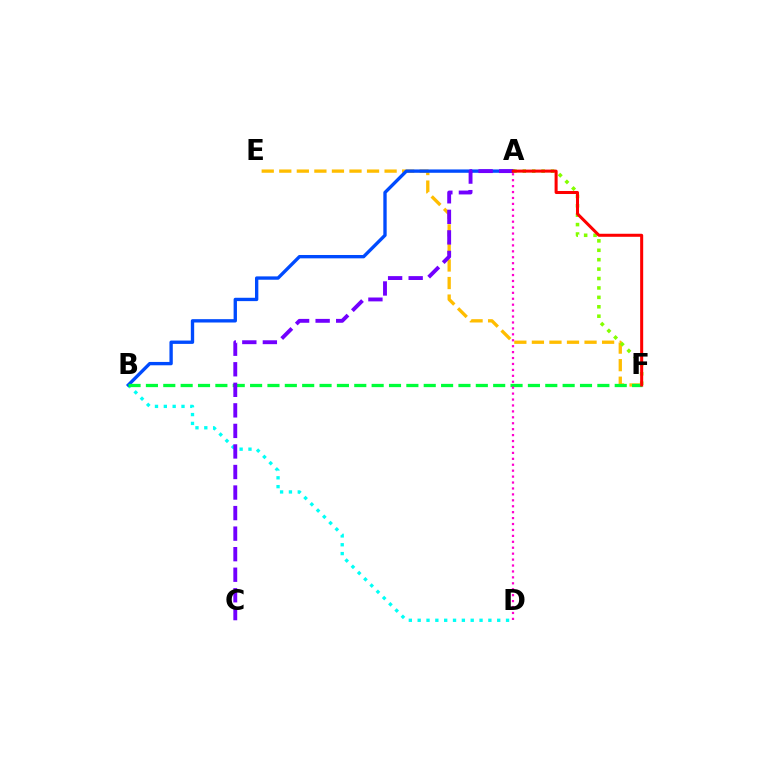{('B', 'D'): [{'color': '#00fff6', 'line_style': 'dotted', 'thickness': 2.4}], ('E', 'F'): [{'color': '#ffbd00', 'line_style': 'dashed', 'thickness': 2.38}], ('A', 'B'): [{'color': '#004bff', 'line_style': 'solid', 'thickness': 2.41}], ('B', 'F'): [{'color': '#00ff39', 'line_style': 'dashed', 'thickness': 2.36}], ('A', 'F'): [{'color': '#84ff00', 'line_style': 'dotted', 'thickness': 2.56}, {'color': '#ff0000', 'line_style': 'solid', 'thickness': 2.18}], ('A', 'C'): [{'color': '#7200ff', 'line_style': 'dashed', 'thickness': 2.79}], ('A', 'D'): [{'color': '#ff00cf', 'line_style': 'dotted', 'thickness': 1.61}]}